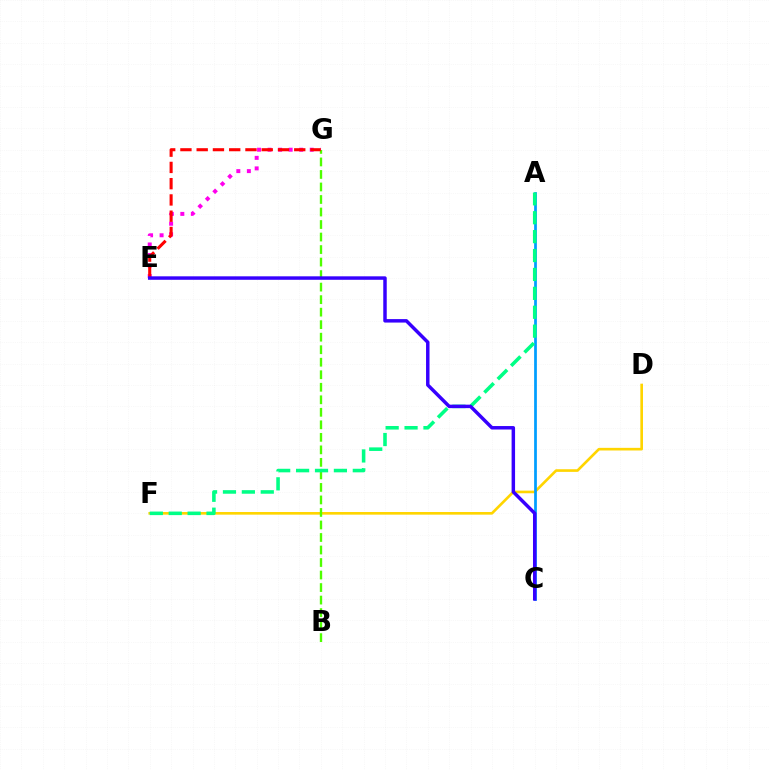{('D', 'F'): [{'color': '#ffd500', 'line_style': 'solid', 'thickness': 1.9}], ('A', 'C'): [{'color': '#009eff', 'line_style': 'solid', 'thickness': 1.97}], ('E', 'G'): [{'color': '#ff00ed', 'line_style': 'dotted', 'thickness': 2.86}, {'color': '#ff0000', 'line_style': 'dashed', 'thickness': 2.21}], ('B', 'G'): [{'color': '#4fff00', 'line_style': 'dashed', 'thickness': 1.7}], ('A', 'F'): [{'color': '#00ff86', 'line_style': 'dashed', 'thickness': 2.57}], ('C', 'E'): [{'color': '#3700ff', 'line_style': 'solid', 'thickness': 2.5}]}